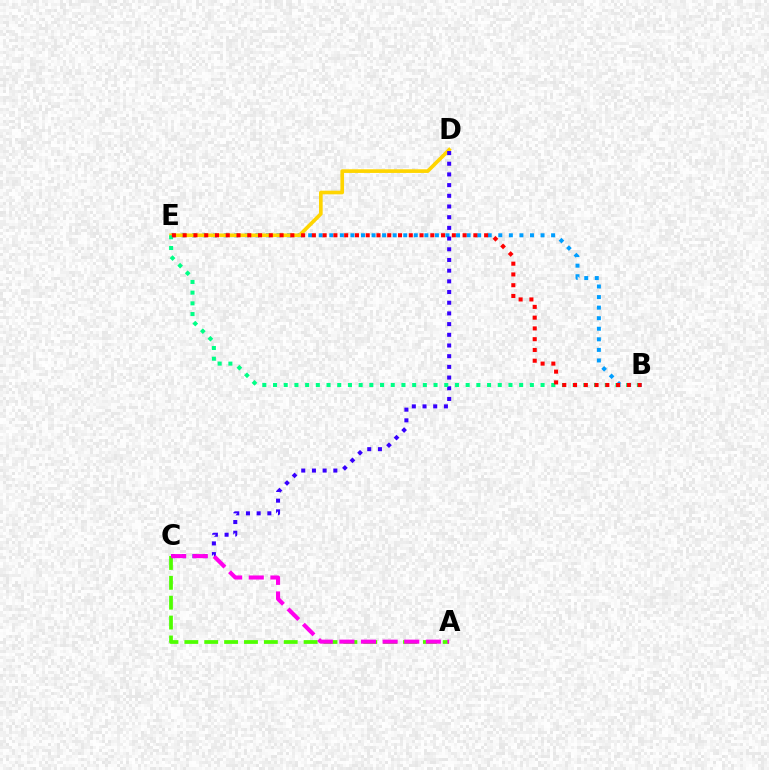{('B', 'E'): [{'color': '#009eff', 'line_style': 'dotted', 'thickness': 2.87}, {'color': '#00ff86', 'line_style': 'dotted', 'thickness': 2.91}, {'color': '#ff0000', 'line_style': 'dotted', 'thickness': 2.93}], ('D', 'E'): [{'color': '#ffd500', 'line_style': 'solid', 'thickness': 2.63}], ('C', 'D'): [{'color': '#3700ff', 'line_style': 'dotted', 'thickness': 2.9}], ('A', 'C'): [{'color': '#4fff00', 'line_style': 'dashed', 'thickness': 2.7}, {'color': '#ff00ed', 'line_style': 'dashed', 'thickness': 2.94}]}